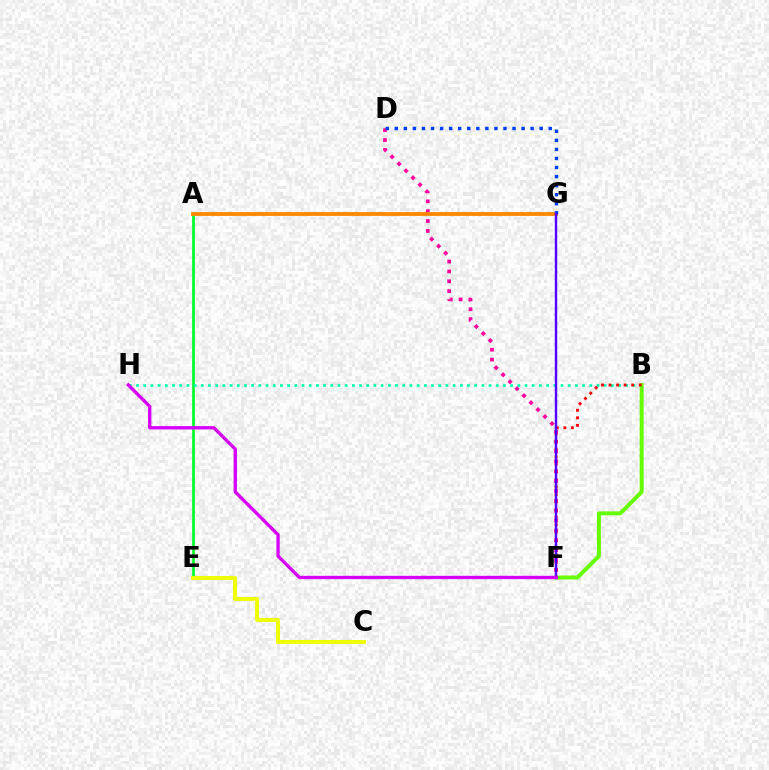{('A', 'E'): [{'color': '#00ff27', 'line_style': 'solid', 'thickness': 1.92}], ('B', 'H'): [{'color': '#00ffaf', 'line_style': 'dotted', 'thickness': 1.95}], ('C', 'E'): [{'color': '#eeff00', 'line_style': 'solid', 'thickness': 2.83}], ('B', 'F'): [{'color': '#66ff00', 'line_style': 'solid', 'thickness': 2.84}, {'color': '#ff0000', 'line_style': 'dotted', 'thickness': 2.05}], ('D', 'F'): [{'color': '#ff00a0', 'line_style': 'dotted', 'thickness': 2.68}], ('A', 'G'): [{'color': '#00c7ff', 'line_style': 'dashed', 'thickness': 1.67}, {'color': '#ff8800', 'line_style': 'solid', 'thickness': 2.72}], ('D', 'G'): [{'color': '#003fff', 'line_style': 'dotted', 'thickness': 2.46}], ('F', 'G'): [{'color': '#4f00ff', 'line_style': 'solid', 'thickness': 1.74}], ('F', 'H'): [{'color': '#d600ff', 'line_style': 'solid', 'thickness': 2.4}]}